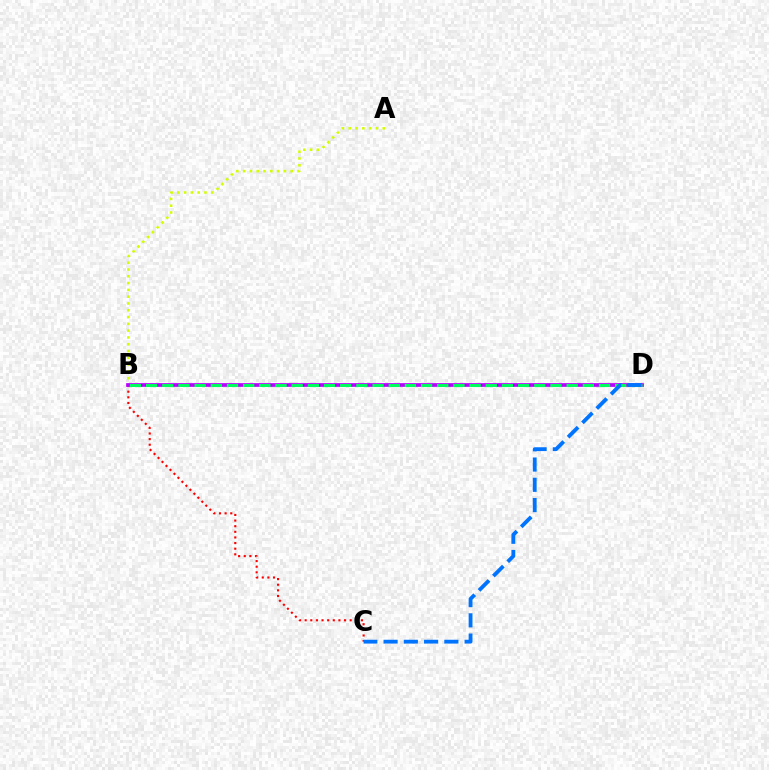{('A', 'B'): [{'color': '#d1ff00', 'line_style': 'dotted', 'thickness': 1.85}], ('B', 'C'): [{'color': '#ff0000', 'line_style': 'dotted', 'thickness': 1.53}], ('B', 'D'): [{'color': '#b900ff', 'line_style': 'solid', 'thickness': 2.68}, {'color': '#00ff5c', 'line_style': 'dashed', 'thickness': 2.2}], ('C', 'D'): [{'color': '#0074ff', 'line_style': 'dashed', 'thickness': 2.75}]}